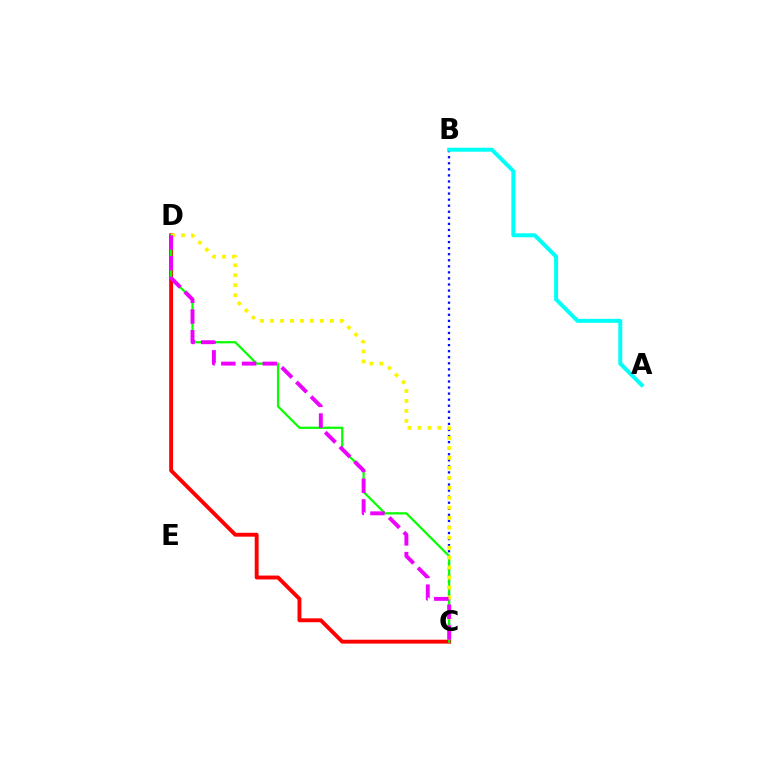{('C', 'D'): [{'color': '#ff0000', 'line_style': 'solid', 'thickness': 2.8}, {'color': '#08ff00', 'line_style': 'solid', 'thickness': 1.6}, {'color': '#fcf500', 'line_style': 'dotted', 'thickness': 2.71}, {'color': '#ee00ff', 'line_style': 'dashed', 'thickness': 2.82}], ('B', 'C'): [{'color': '#0010ff', 'line_style': 'dotted', 'thickness': 1.65}], ('A', 'B'): [{'color': '#00fff6', 'line_style': 'solid', 'thickness': 2.86}]}